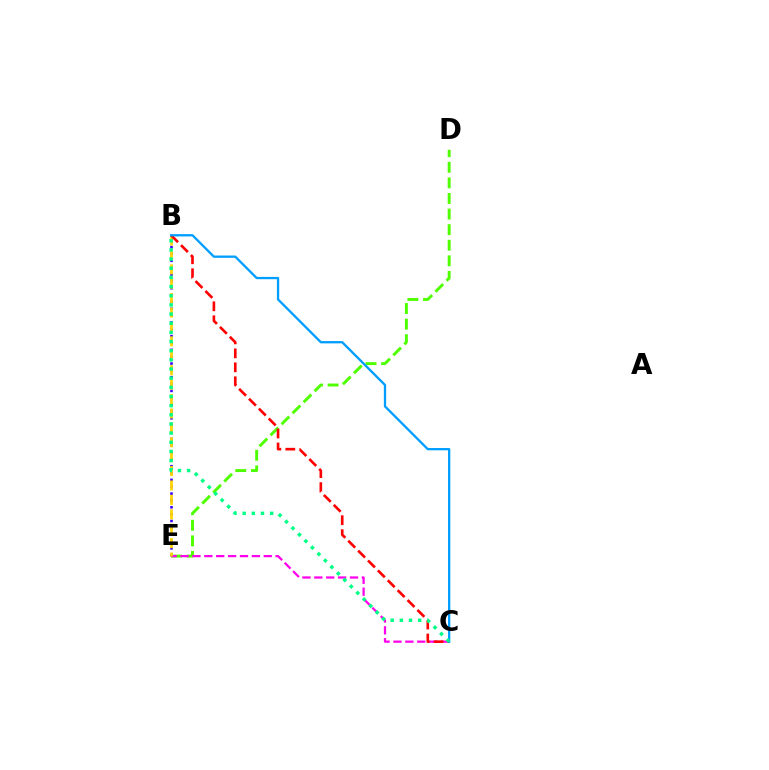{('B', 'E'): [{'color': '#3700ff', 'line_style': 'dotted', 'thickness': 1.86}, {'color': '#ffd500', 'line_style': 'dashed', 'thickness': 1.96}], ('D', 'E'): [{'color': '#4fff00', 'line_style': 'dashed', 'thickness': 2.12}], ('C', 'E'): [{'color': '#ff00ed', 'line_style': 'dashed', 'thickness': 1.61}], ('B', 'C'): [{'color': '#ff0000', 'line_style': 'dashed', 'thickness': 1.9}, {'color': '#009eff', 'line_style': 'solid', 'thickness': 1.65}, {'color': '#00ff86', 'line_style': 'dotted', 'thickness': 2.49}]}